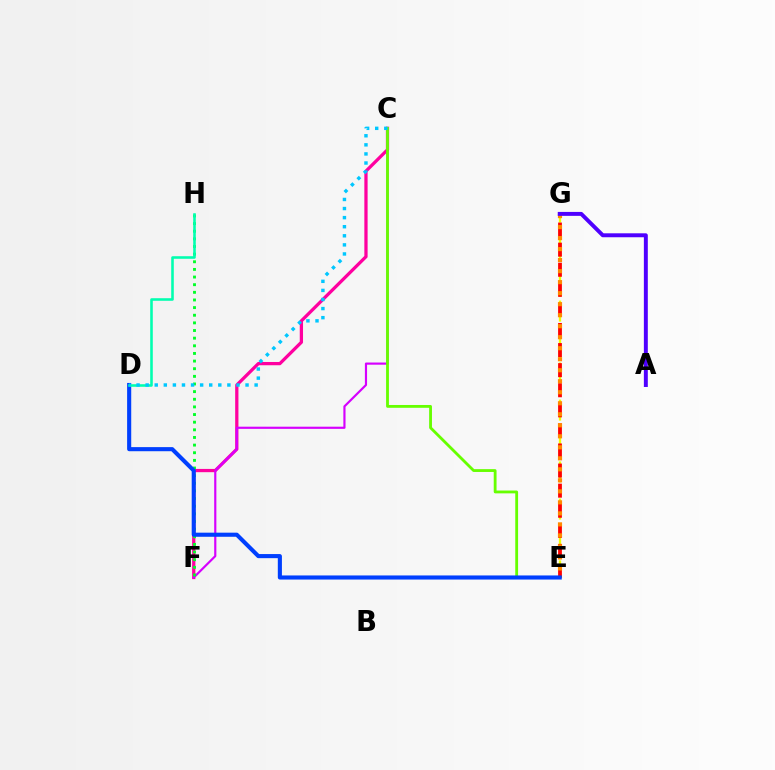{('C', 'F'): [{'color': '#ff00a0', 'line_style': 'solid', 'thickness': 2.35}, {'color': '#d600ff', 'line_style': 'solid', 'thickness': 1.56}], ('E', 'G'): [{'color': '#eeff00', 'line_style': 'dashed', 'thickness': 1.68}, {'color': '#ff0000', 'line_style': 'dashed', 'thickness': 2.73}, {'color': '#ff8800', 'line_style': 'dotted', 'thickness': 2.99}], ('C', 'E'): [{'color': '#66ff00', 'line_style': 'solid', 'thickness': 2.03}], ('F', 'H'): [{'color': '#00ff27', 'line_style': 'dotted', 'thickness': 2.08}], ('A', 'G'): [{'color': '#4f00ff', 'line_style': 'solid', 'thickness': 2.84}], ('D', 'E'): [{'color': '#003fff', 'line_style': 'solid', 'thickness': 2.95}], ('D', 'H'): [{'color': '#00ffaf', 'line_style': 'solid', 'thickness': 1.85}], ('C', 'D'): [{'color': '#00c7ff', 'line_style': 'dotted', 'thickness': 2.47}]}